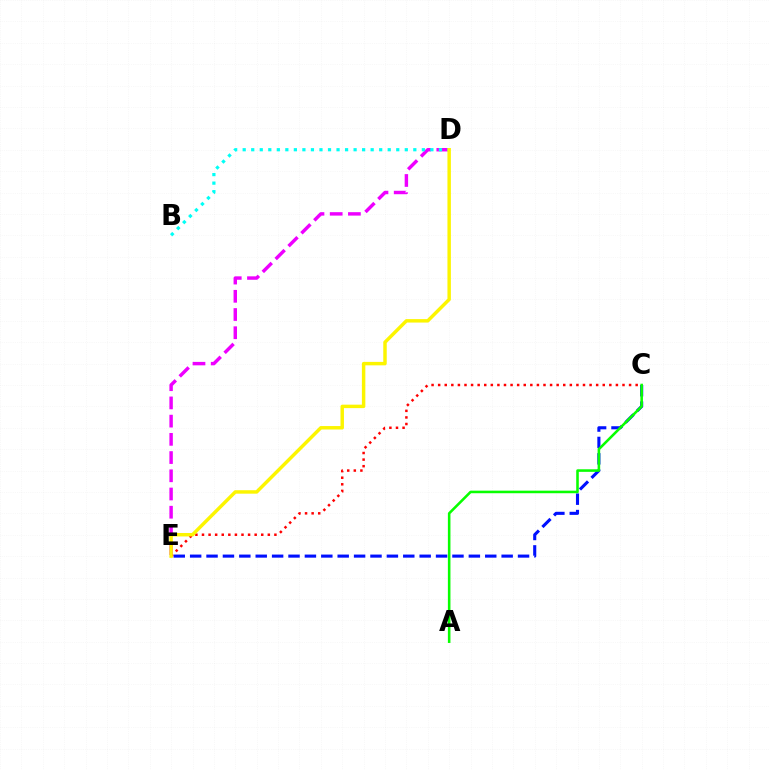{('C', 'E'): [{'color': '#0010ff', 'line_style': 'dashed', 'thickness': 2.23}, {'color': '#ff0000', 'line_style': 'dotted', 'thickness': 1.79}], ('A', 'C'): [{'color': '#08ff00', 'line_style': 'solid', 'thickness': 1.85}], ('D', 'E'): [{'color': '#ee00ff', 'line_style': 'dashed', 'thickness': 2.47}, {'color': '#fcf500', 'line_style': 'solid', 'thickness': 2.49}], ('B', 'D'): [{'color': '#00fff6', 'line_style': 'dotted', 'thickness': 2.32}]}